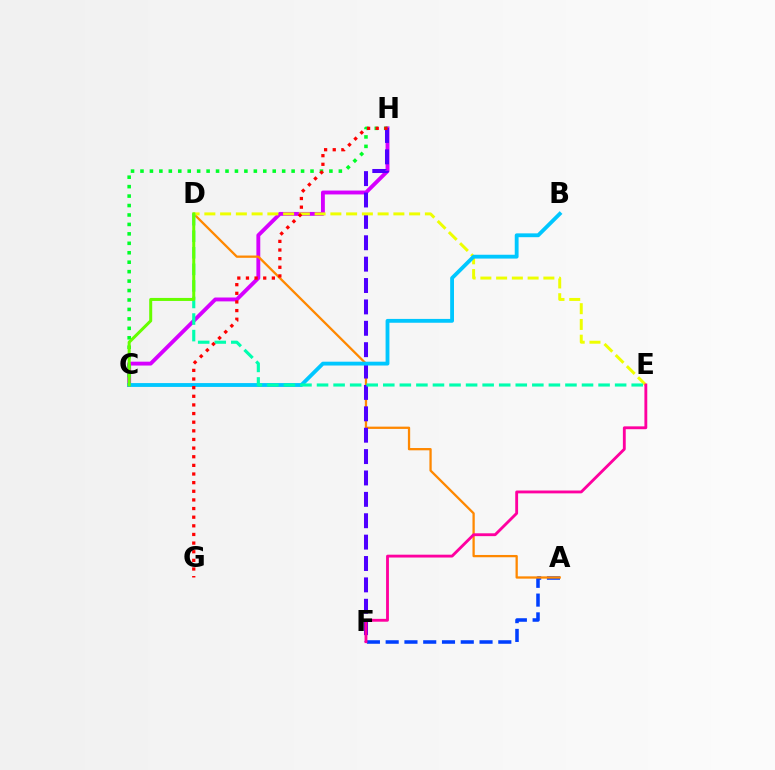{('C', 'H'): [{'color': '#d600ff', 'line_style': 'solid', 'thickness': 2.79}, {'color': '#00ff27', 'line_style': 'dotted', 'thickness': 2.57}], ('A', 'F'): [{'color': '#003fff', 'line_style': 'dashed', 'thickness': 2.55}], ('A', 'D'): [{'color': '#ff8800', 'line_style': 'solid', 'thickness': 1.65}], ('F', 'H'): [{'color': '#4f00ff', 'line_style': 'dashed', 'thickness': 2.9}], ('D', 'E'): [{'color': '#eeff00', 'line_style': 'dashed', 'thickness': 2.14}, {'color': '#00ffaf', 'line_style': 'dashed', 'thickness': 2.25}], ('B', 'C'): [{'color': '#00c7ff', 'line_style': 'solid', 'thickness': 2.76}], ('C', 'D'): [{'color': '#66ff00', 'line_style': 'solid', 'thickness': 2.17}], ('E', 'F'): [{'color': '#ff00a0', 'line_style': 'solid', 'thickness': 2.05}], ('G', 'H'): [{'color': '#ff0000', 'line_style': 'dotted', 'thickness': 2.35}]}